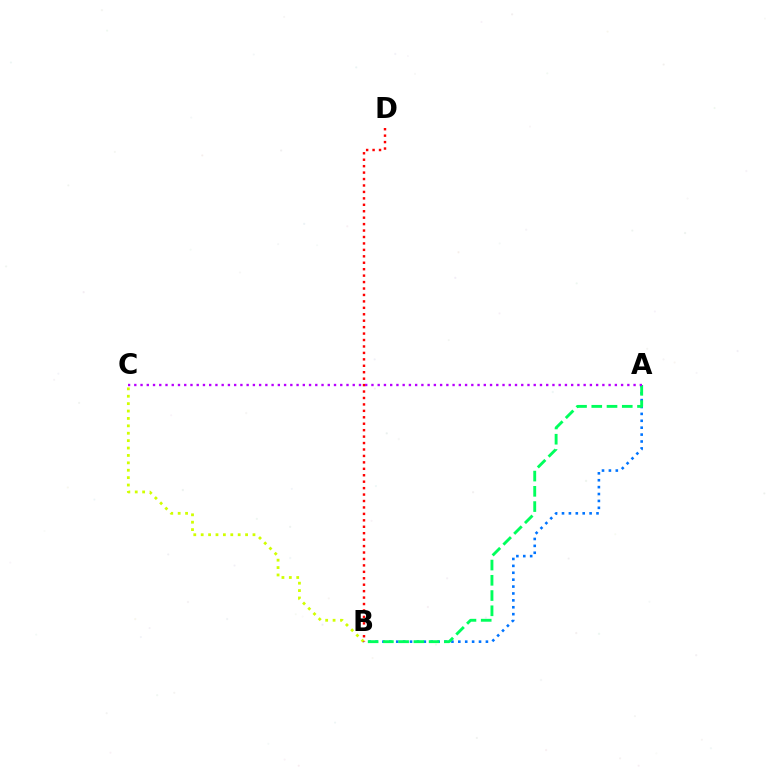{('A', 'B'): [{'color': '#0074ff', 'line_style': 'dotted', 'thickness': 1.87}, {'color': '#00ff5c', 'line_style': 'dashed', 'thickness': 2.07}], ('B', 'C'): [{'color': '#d1ff00', 'line_style': 'dotted', 'thickness': 2.01}], ('B', 'D'): [{'color': '#ff0000', 'line_style': 'dotted', 'thickness': 1.75}], ('A', 'C'): [{'color': '#b900ff', 'line_style': 'dotted', 'thickness': 1.7}]}